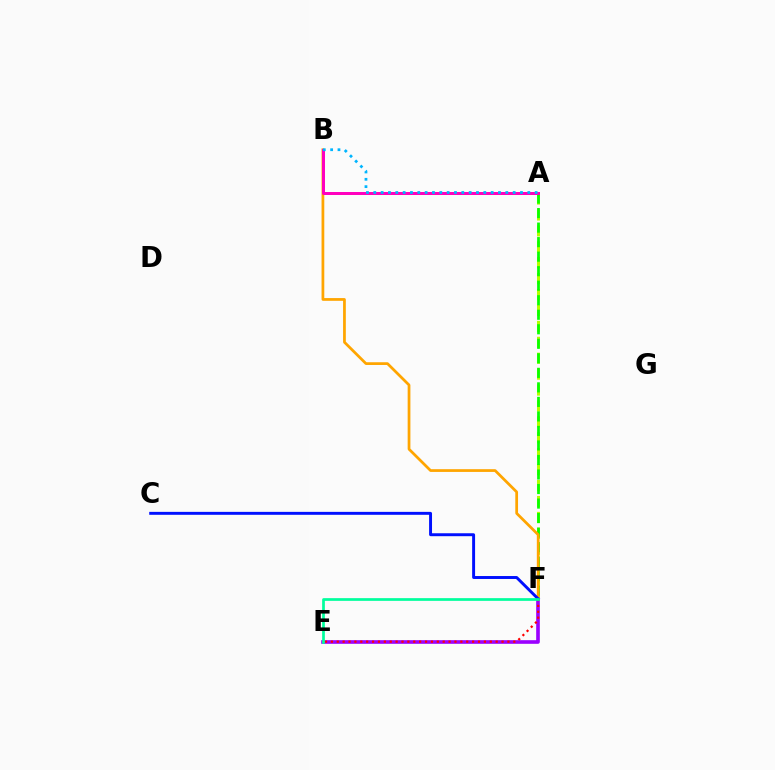{('A', 'F'): [{'color': '#b3ff00', 'line_style': 'dashed', 'thickness': 2.16}, {'color': '#08ff00', 'line_style': 'dashed', 'thickness': 1.97}], ('E', 'F'): [{'color': '#9b00ff', 'line_style': 'solid', 'thickness': 2.61}, {'color': '#ff0000', 'line_style': 'dotted', 'thickness': 1.6}, {'color': '#00ff9d', 'line_style': 'solid', 'thickness': 1.95}], ('B', 'F'): [{'color': '#ffa500', 'line_style': 'solid', 'thickness': 1.97}], ('C', 'F'): [{'color': '#0010ff', 'line_style': 'solid', 'thickness': 2.11}], ('A', 'B'): [{'color': '#ff00bd', 'line_style': 'solid', 'thickness': 2.15}, {'color': '#00b5ff', 'line_style': 'dotted', 'thickness': 1.99}]}